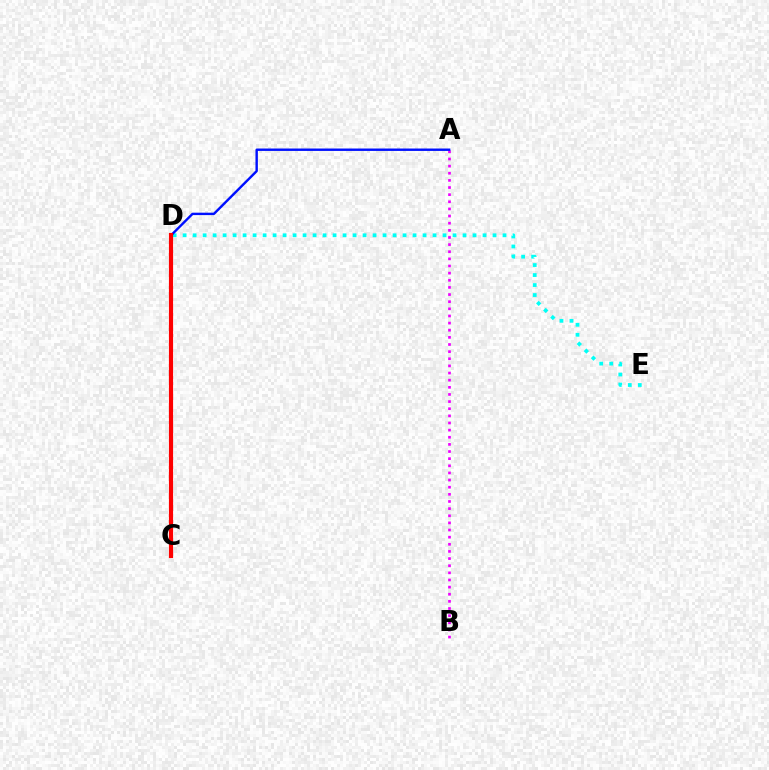{('C', 'D'): [{'color': '#fcf500', 'line_style': 'dashed', 'thickness': 2.65}, {'color': '#08ff00', 'line_style': 'dotted', 'thickness': 1.87}, {'color': '#ff0000', 'line_style': 'solid', 'thickness': 2.99}], ('D', 'E'): [{'color': '#00fff6', 'line_style': 'dotted', 'thickness': 2.72}], ('A', 'B'): [{'color': '#ee00ff', 'line_style': 'dotted', 'thickness': 1.94}], ('A', 'D'): [{'color': '#0010ff', 'line_style': 'solid', 'thickness': 1.73}]}